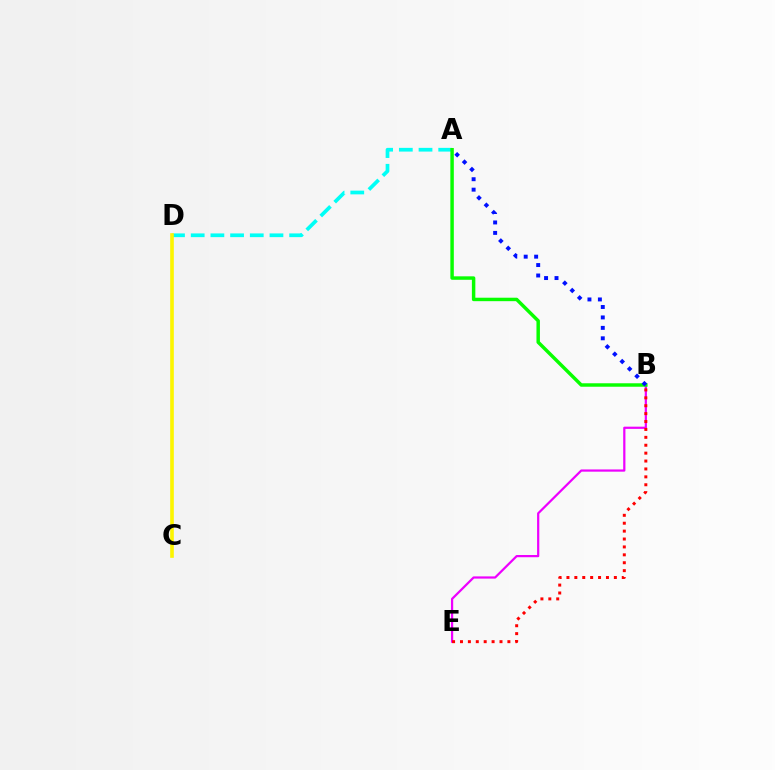{('A', 'D'): [{'color': '#00fff6', 'line_style': 'dashed', 'thickness': 2.67}], ('B', 'E'): [{'color': '#ee00ff', 'line_style': 'solid', 'thickness': 1.6}, {'color': '#ff0000', 'line_style': 'dotted', 'thickness': 2.15}], ('A', 'B'): [{'color': '#08ff00', 'line_style': 'solid', 'thickness': 2.49}, {'color': '#0010ff', 'line_style': 'dotted', 'thickness': 2.84}], ('C', 'D'): [{'color': '#fcf500', 'line_style': 'solid', 'thickness': 2.62}]}